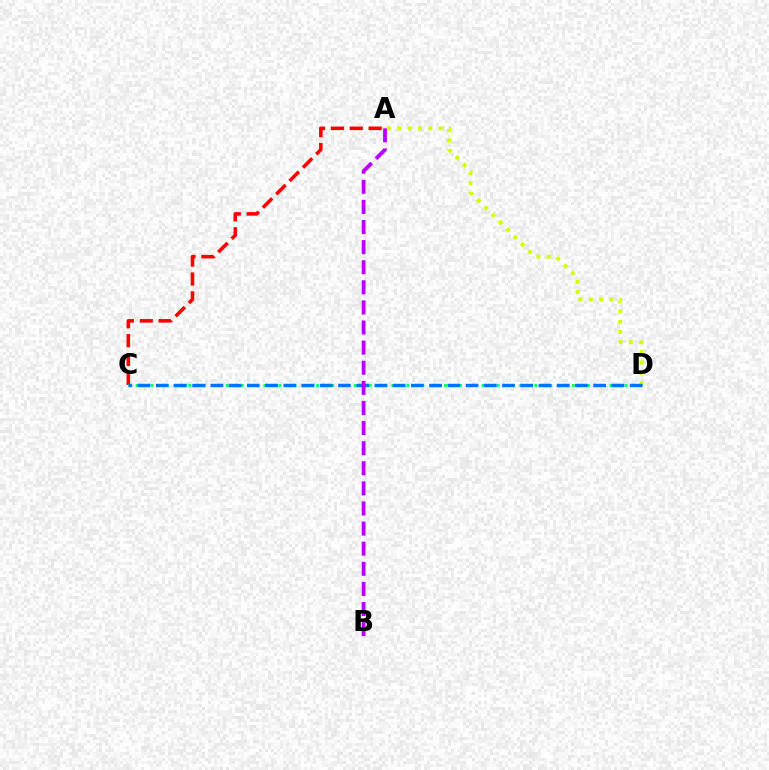{('A', 'D'): [{'color': '#d1ff00', 'line_style': 'dotted', 'thickness': 2.81}], ('A', 'C'): [{'color': '#ff0000', 'line_style': 'dashed', 'thickness': 2.56}], ('C', 'D'): [{'color': '#00ff5c', 'line_style': 'dotted', 'thickness': 2.04}, {'color': '#0074ff', 'line_style': 'dashed', 'thickness': 2.48}], ('A', 'B'): [{'color': '#b900ff', 'line_style': 'dashed', 'thickness': 2.73}]}